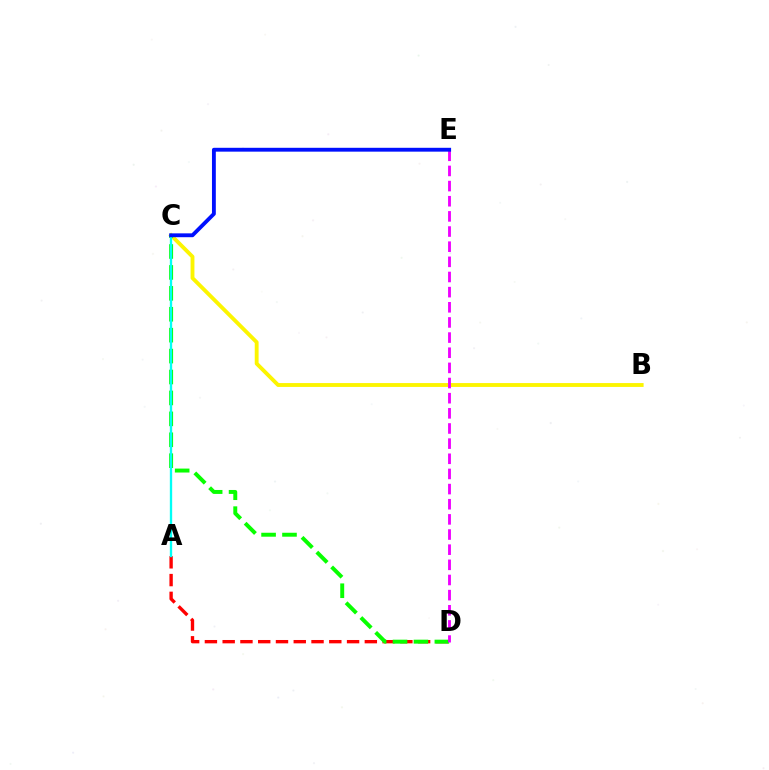{('A', 'D'): [{'color': '#ff0000', 'line_style': 'dashed', 'thickness': 2.41}], ('B', 'C'): [{'color': '#fcf500', 'line_style': 'solid', 'thickness': 2.78}], ('C', 'D'): [{'color': '#08ff00', 'line_style': 'dashed', 'thickness': 2.84}], ('A', 'C'): [{'color': '#00fff6', 'line_style': 'solid', 'thickness': 1.68}], ('D', 'E'): [{'color': '#ee00ff', 'line_style': 'dashed', 'thickness': 2.06}], ('C', 'E'): [{'color': '#0010ff', 'line_style': 'solid', 'thickness': 2.77}]}